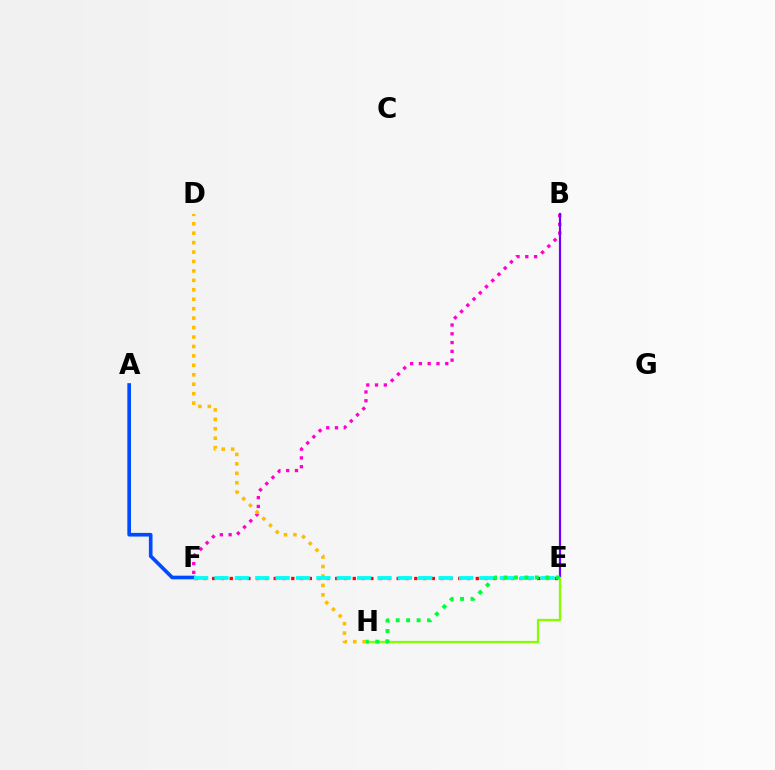{('B', 'F'): [{'color': '#ff00cf', 'line_style': 'dotted', 'thickness': 2.39}], ('E', 'F'): [{'color': '#ff0000', 'line_style': 'dotted', 'thickness': 2.39}, {'color': '#00fff6', 'line_style': 'dashed', 'thickness': 2.77}], ('A', 'F'): [{'color': '#004bff', 'line_style': 'solid', 'thickness': 2.64}], ('B', 'E'): [{'color': '#7200ff', 'line_style': 'solid', 'thickness': 1.59}], ('D', 'H'): [{'color': '#ffbd00', 'line_style': 'dotted', 'thickness': 2.56}], ('E', 'H'): [{'color': '#84ff00', 'line_style': 'solid', 'thickness': 1.64}, {'color': '#00ff39', 'line_style': 'dotted', 'thickness': 2.84}]}